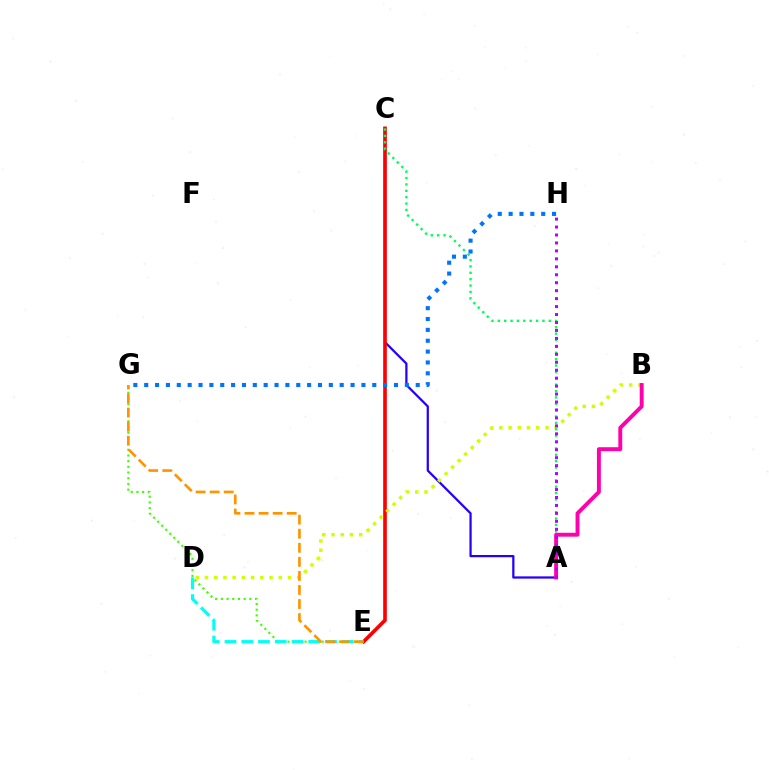{('A', 'C'): [{'color': '#2500ff', 'line_style': 'solid', 'thickness': 1.61}, {'color': '#00ff5c', 'line_style': 'dotted', 'thickness': 1.73}], ('E', 'G'): [{'color': '#3dff00', 'line_style': 'dotted', 'thickness': 1.55}, {'color': '#ff9400', 'line_style': 'dashed', 'thickness': 1.91}], ('C', 'E'): [{'color': '#ff0000', 'line_style': 'solid', 'thickness': 2.62}], ('B', 'D'): [{'color': '#d1ff00', 'line_style': 'dotted', 'thickness': 2.51}], ('G', 'H'): [{'color': '#0074ff', 'line_style': 'dotted', 'thickness': 2.95}], ('D', 'E'): [{'color': '#00fff6', 'line_style': 'dashed', 'thickness': 2.28}], ('A', 'B'): [{'color': '#ff00ac', 'line_style': 'solid', 'thickness': 2.81}], ('A', 'H'): [{'color': '#b900ff', 'line_style': 'dotted', 'thickness': 2.16}]}